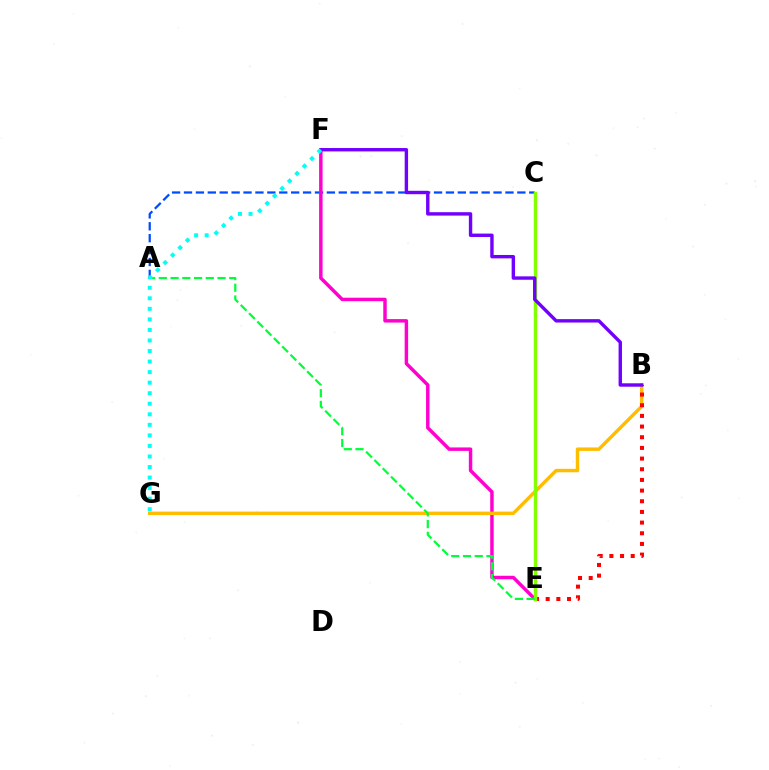{('A', 'C'): [{'color': '#004bff', 'line_style': 'dashed', 'thickness': 1.62}], ('E', 'F'): [{'color': '#ff00cf', 'line_style': 'solid', 'thickness': 2.49}], ('B', 'G'): [{'color': '#ffbd00', 'line_style': 'solid', 'thickness': 2.49}], ('B', 'E'): [{'color': '#ff0000', 'line_style': 'dotted', 'thickness': 2.9}], ('C', 'E'): [{'color': '#84ff00', 'line_style': 'solid', 'thickness': 2.44}], ('A', 'E'): [{'color': '#00ff39', 'line_style': 'dashed', 'thickness': 1.59}], ('B', 'F'): [{'color': '#7200ff', 'line_style': 'solid', 'thickness': 2.45}], ('F', 'G'): [{'color': '#00fff6', 'line_style': 'dotted', 'thickness': 2.86}]}